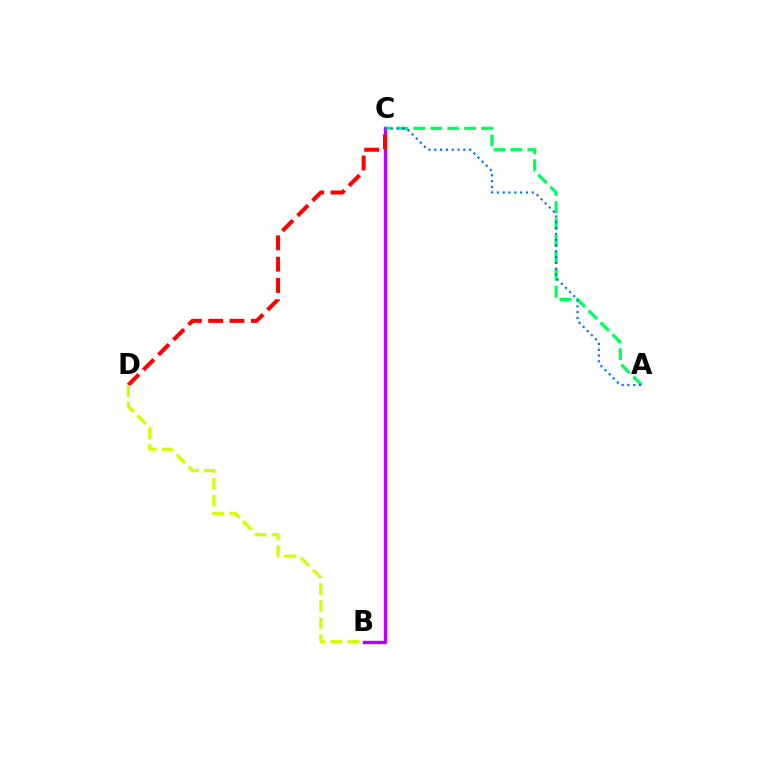{('B', 'C'): [{'color': '#b900ff', 'line_style': 'solid', 'thickness': 2.46}], ('A', 'C'): [{'color': '#00ff5c', 'line_style': 'dashed', 'thickness': 2.3}, {'color': '#0074ff', 'line_style': 'dotted', 'thickness': 1.58}], ('C', 'D'): [{'color': '#ff0000', 'line_style': 'dashed', 'thickness': 2.89}], ('B', 'D'): [{'color': '#d1ff00', 'line_style': 'dashed', 'thickness': 2.31}]}